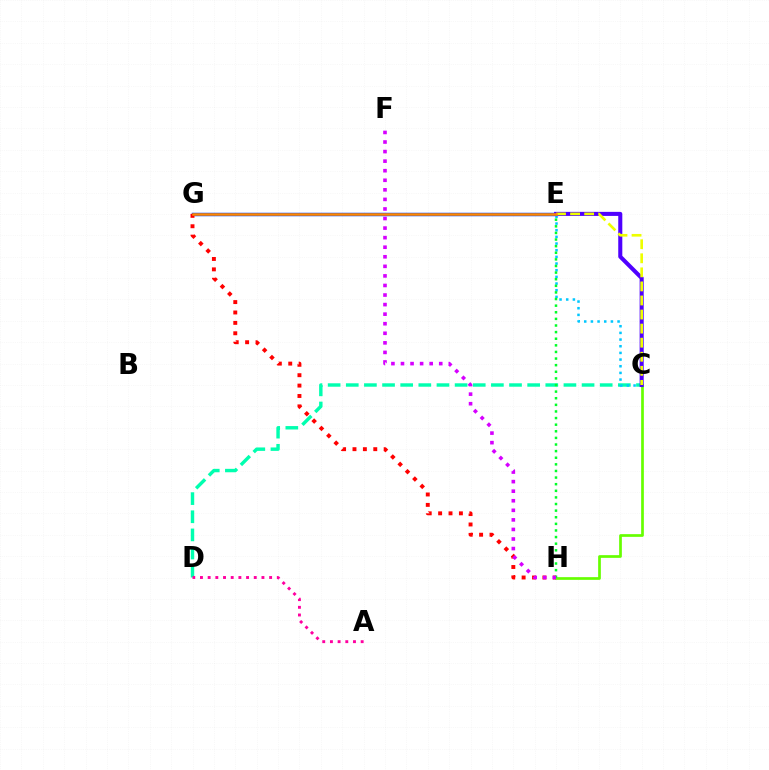{('C', 'D'): [{'color': '#00ffaf', 'line_style': 'dashed', 'thickness': 2.46}], ('C', 'E'): [{'color': '#00c7ff', 'line_style': 'dotted', 'thickness': 1.81}, {'color': '#4f00ff', 'line_style': 'solid', 'thickness': 2.92}, {'color': '#eeff00', 'line_style': 'dashed', 'thickness': 1.91}], ('E', 'G'): [{'color': '#003fff', 'line_style': 'solid', 'thickness': 2.5}, {'color': '#ff8800', 'line_style': 'solid', 'thickness': 1.82}], ('A', 'D'): [{'color': '#ff00a0', 'line_style': 'dotted', 'thickness': 2.09}], ('G', 'H'): [{'color': '#ff0000', 'line_style': 'dotted', 'thickness': 2.82}], ('C', 'H'): [{'color': '#66ff00', 'line_style': 'solid', 'thickness': 1.94}], ('E', 'H'): [{'color': '#00ff27', 'line_style': 'dotted', 'thickness': 1.8}], ('F', 'H'): [{'color': '#d600ff', 'line_style': 'dotted', 'thickness': 2.6}]}